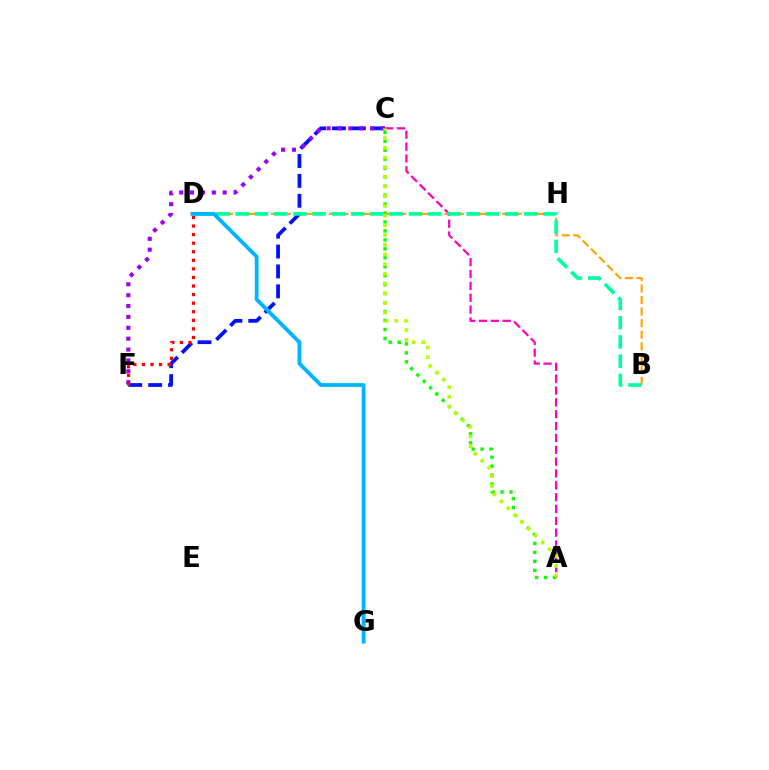{('A', 'C'): [{'color': '#ff00bd', 'line_style': 'dashed', 'thickness': 1.61}, {'color': '#08ff00', 'line_style': 'dotted', 'thickness': 2.43}, {'color': '#b3ff00', 'line_style': 'dotted', 'thickness': 2.64}], ('C', 'F'): [{'color': '#0010ff', 'line_style': 'dashed', 'thickness': 2.7}, {'color': '#9b00ff', 'line_style': 'dotted', 'thickness': 2.95}], ('B', 'D'): [{'color': '#ffa500', 'line_style': 'dashed', 'thickness': 1.57}, {'color': '#00ff9d', 'line_style': 'dashed', 'thickness': 2.61}], ('D', 'F'): [{'color': '#ff0000', 'line_style': 'dotted', 'thickness': 2.33}], ('D', 'G'): [{'color': '#00b5ff', 'line_style': 'solid', 'thickness': 2.76}]}